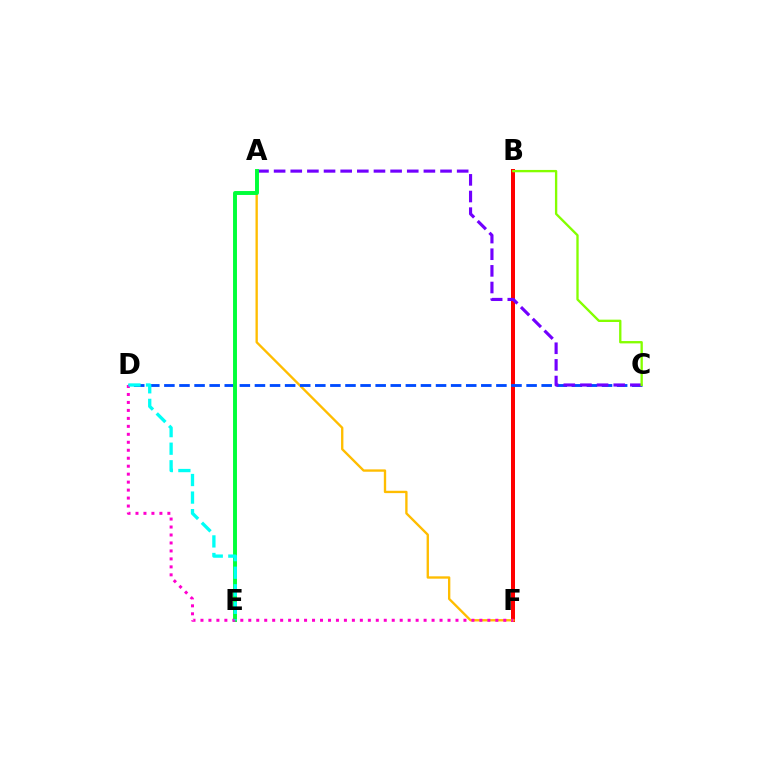{('B', 'F'): [{'color': '#ff0000', 'line_style': 'solid', 'thickness': 2.88}], ('A', 'F'): [{'color': '#ffbd00', 'line_style': 'solid', 'thickness': 1.69}], ('C', 'D'): [{'color': '#004bff', 'line_style': 'dashed', 'thickness': 2.05}], ('A', 'C'): [{'color': '#7200ff', 'line_style': 'dashed', 'thickness': 2.26}], ('B', 'C'): [{'color': '#84ff00', 'line_style': 'solid', 'thickness': 1.68}], ('A', 'E'): [{'color': '#00ff39', 'line_style': 'solid', 'thickness': 2.82}], ('D', 'F'): [{'color': '#ff00cf', 'line_style': 'dotted', 'thickness': 2.17}], ('D', 'E'): [{'color': '#00fff6', 'line_style': 'dashed', 'thickness': 2.39}]}